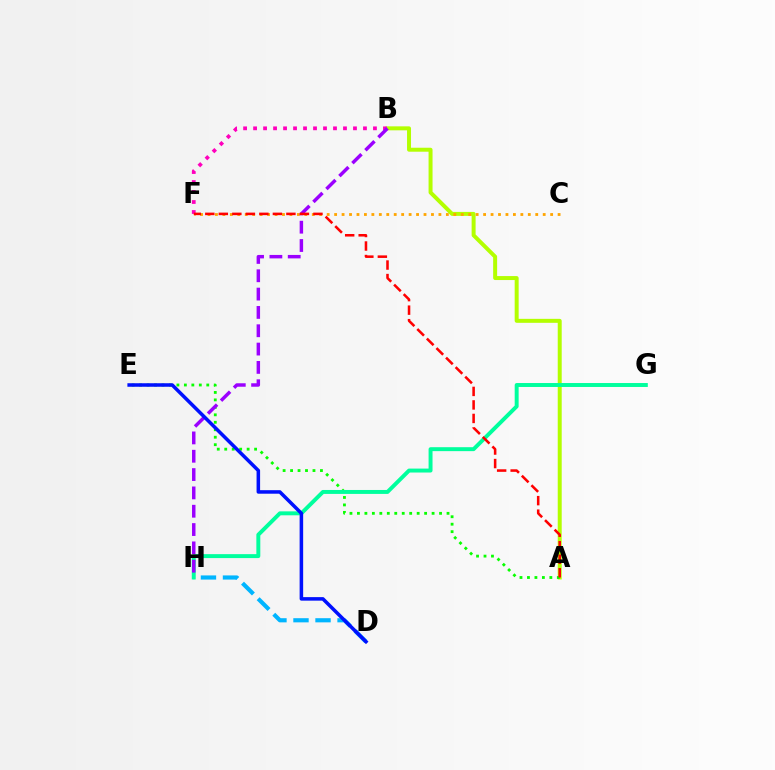{('A', 'B'): [{'color': '#b3ff00', 'line_style': 'solid', 'thickness': 2.86}], ('D', 'H'): [{'color': '#00b5ff', 'line_style': 'dashed', 'thickness': 2.99}], ('A', 'E'): [{'color': '#08ff00', 'line_style': 'dotted', 'thickness': 2.03}], ('G', 'H'): [{'color': '#00ff9d', 'line_style': 'solid', 'thickness': 2.84}], ('C', 'F'): [{'color': '#ffa500', 'line_style': 'dotted', 'thickness': 2.02}], ('B', 'F'): [{'color': '#ff00bd', 'line_style': 'dotted', 'thickness': 2.71}], ('B', 'H'): [{'color': '#9b00ff', 'line_style': 'dashed', 'thickness': 2.49}], ('A', 'F'): [{'color': '#ff0000', 'line_style': 'dashed', 'thickness': 1.84}], ('D', 'E'): [{'color': '#0010ff', 'line_style': 'solid', 'thickness': 2.54}]}